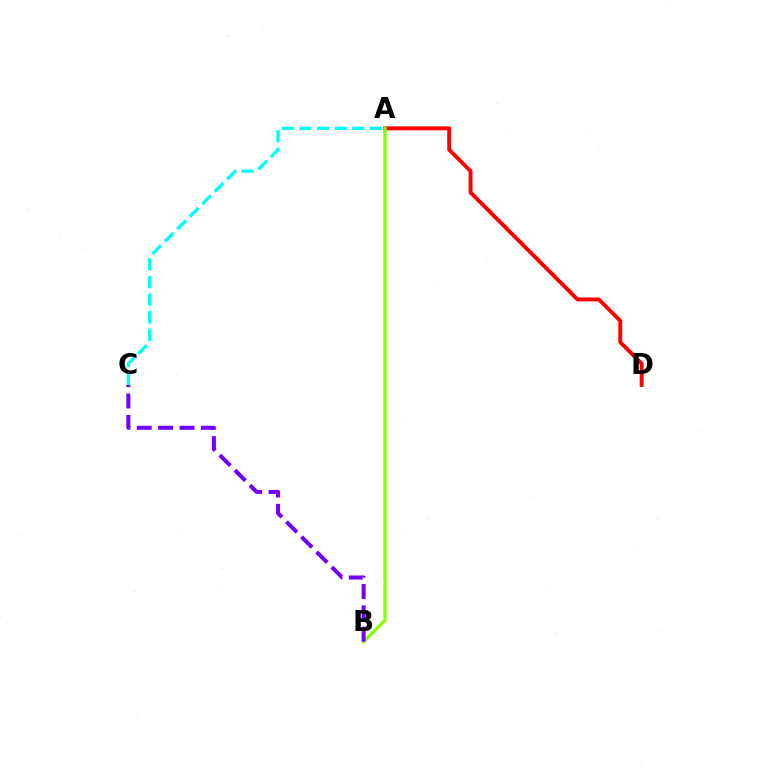{('A', 'D'): [{'color': '#ff0000', 'line_style': 'solid', 'thickness': 2.81}], ('A', 'B'): [{'color': '#84ff00', 'line_style': 'solid', 'thickness': 2.33}], ('A', 'C'): [{'color': '#00fff6', 'line_style': 'dashed', 'thickness': 2.39}], ('B', 'C'): [{'color': '#7200ff', 'line_style': 'dashed', 'thickness': 2.9}]}